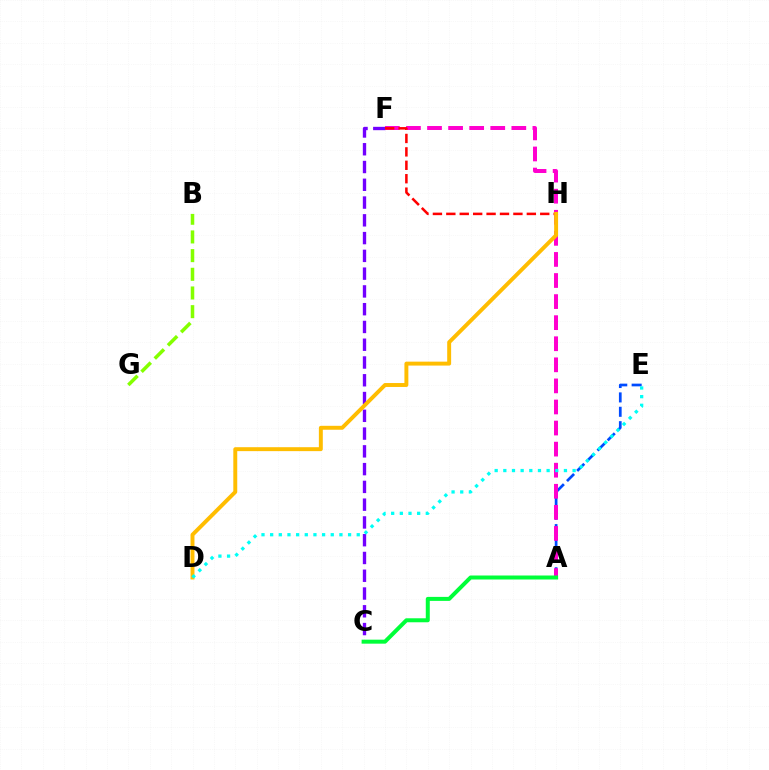{('A', 'E'): [{'color': '#004bff', 'line_style': 'dashed', 'thickness': 1.95}], ('C', 'F'): [{'color': '#7200ff', 'line_style': 'dashed', 'thickness': 2.41}], ('A', 'F'): [{'color': '#ff00cf', 'line_style': 'dashed', 'thickness': 2.86}], ('F', 'H'): [{'color': '#ff0000', 'line_style': 'dashed', 'thickness': 1.82}], ('D', 'H'): [{'color': '#ffbd00', 'line_style': 'solid', 'thickness': 2.83}], ('A', 'C'): [{'color': '#00ff39', 'line_style': 'solid', 'thickness': 2.88}], ('D', 'E'): [{'color': '#00fff6', 'line_style': 'dotted', 'thickness': 2.35}], ('B', 'G'): [{'color': '#84ff00', 'line_style': 'dashed', 'thickness': 2.54}]}